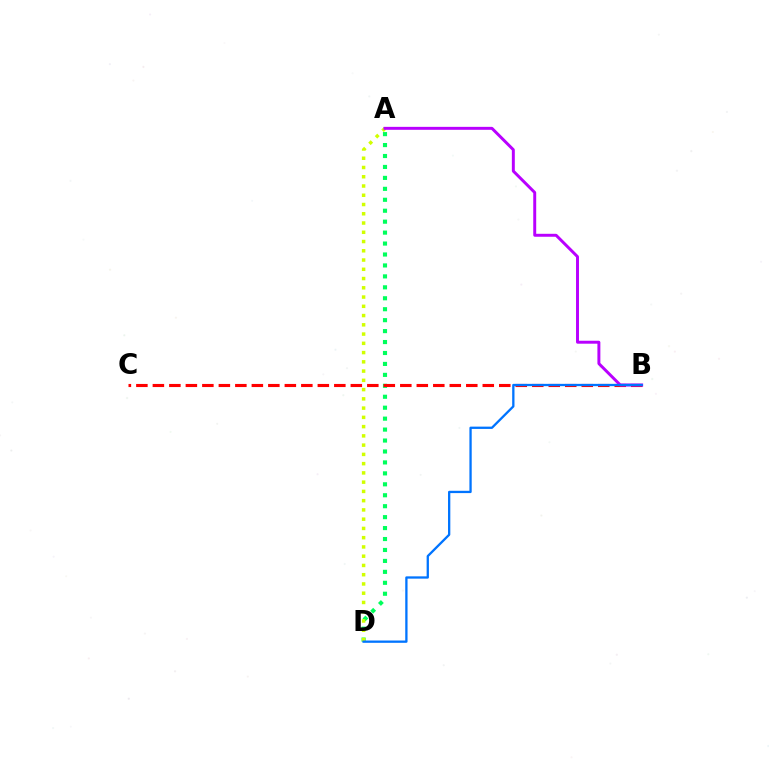{('A', 'D'): [{'color': '#00ff5c', 'line_style': 'dotted', 'thickness': 2.97}, {'color': '#d1ff00', 'line_style': 'dotted', 'thickness': 2.51}], ('B', 'C'): [{'color': '#ff0000', 'line_style': 'dashed', 'thickness': 2.24}], ('A', 'B'): [{'color': '#b900ff', 'line_style': 'solid', 'thickness': 2.13}], ('B', 'D'): [{'color': '#0074ff', 'line_style': 'solid', 'thickness': 1.66}]}